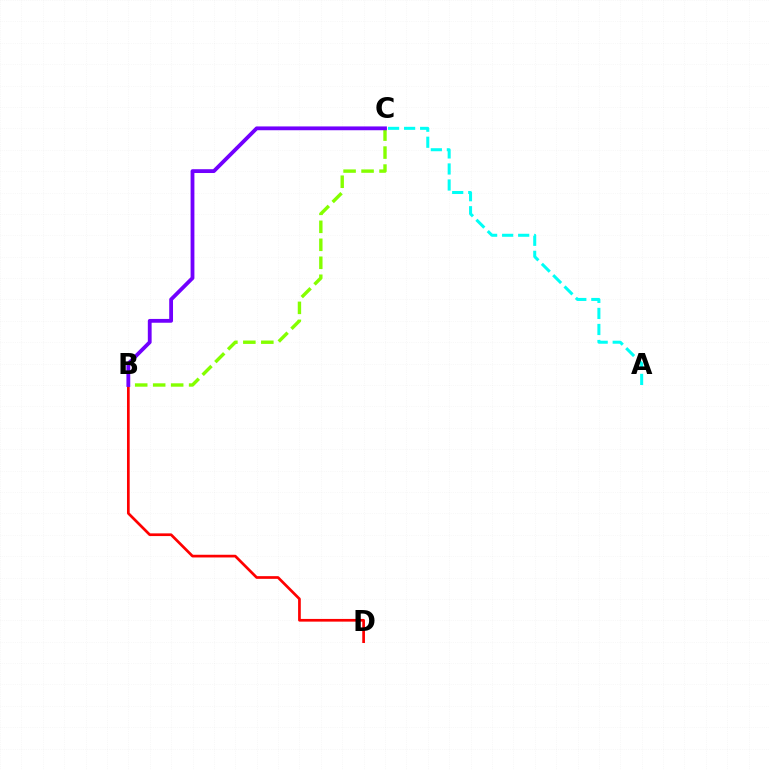{('B', 'C'): [{'color': '#84ff00', 'line_style': 'dashed', 'thickness': 2.44}, {'color': '#7200ff', 'line_style': 'solid', 'thickness': 2.74}], ('B', 'D'): [{'color': '#ff0000', 'line_style': 'solid', 'thickness': 1.94}], ('A', 'C'): [{'color': '#00fff6', 'line_style': 'dashed', 'thickness': 2.18}]}